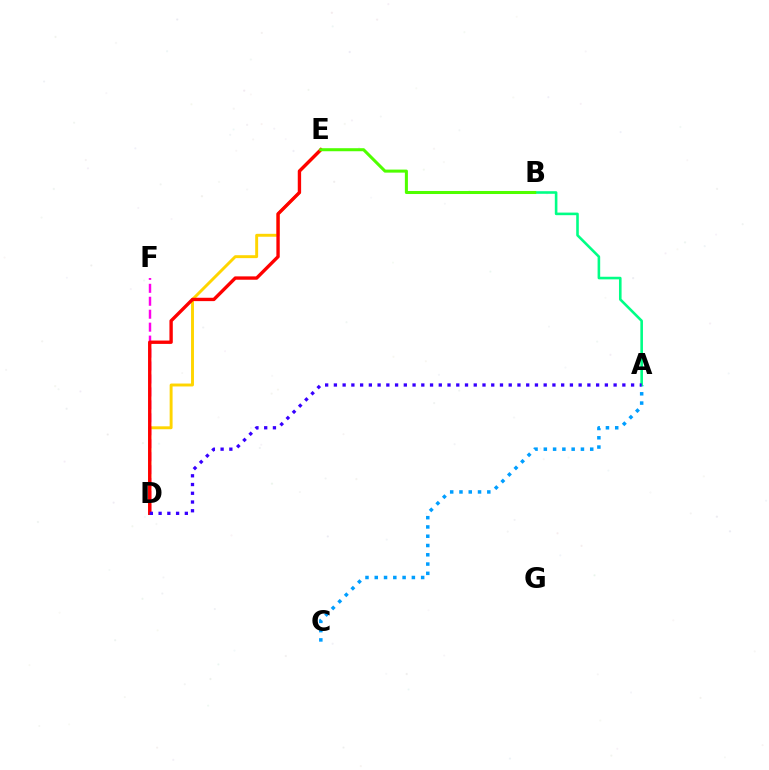{('D', 'E'): [{'color': '#ffd500', 'line_style': 'solid', 'thickness': 2.11}, {'color': '#ff0000', 'line_style': 'solid', 'thickness': 2.42}], ('D', 'F'): [{'color': '#ff00ed', 'line_style': 'dashed', 'thickness': 1.76}], ('A', 'C'): [{'color': '#009eff', 'line_style': 'dotted', 'thickness': 2.52}], ('A', 'B'): [{'color': '#00ff86', 'line_style': 'solid', 'thickness': 1.87}], ('B', 'E'): [{'color': '#4fff00', 'line_style': 'solid', 'thickness': 2.19}], ('A', 'D'): [{'color': '#3700ff', 'line_style': 'dotted', 'thickness': 2.37}]}